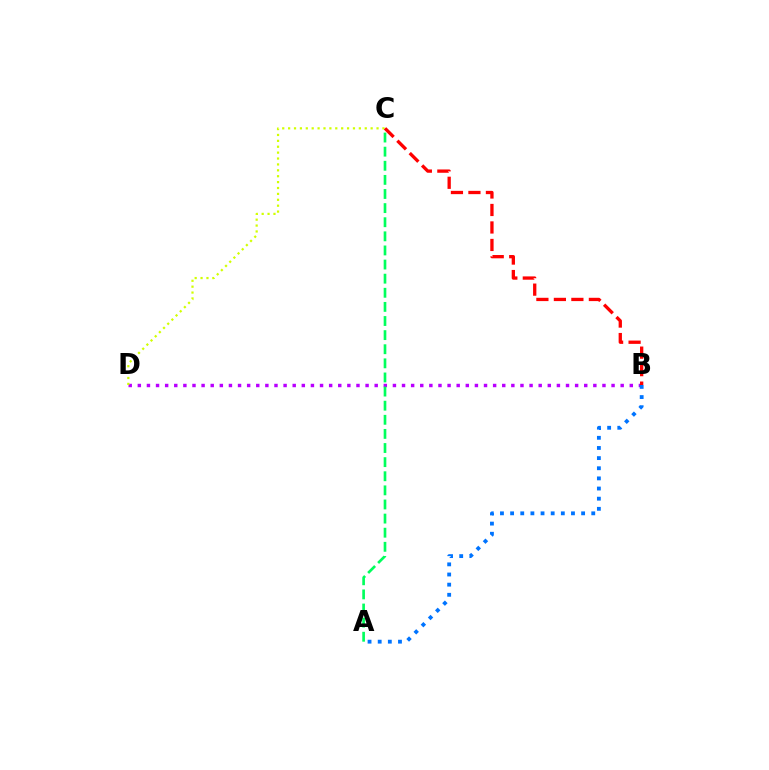{('B', 'D'): [{'color': '#b900ff', 'line_style': 'dotted', 'thickness': 2.48}], ('A', 'C'): [{'color': '#00ff5c', 'line_style': 'dashed', 'thickness': 1.92}], ('C', 'D'): [{'color': '#d1ff00', 'line_style': 'dotted', 'thickness': 1.6}], ('B', 'C'): [{'color': '#ff0000', 'line_style': 'dashed', 'thickness': 2.38}], ('A', 'B'): [{'color': '#0074ff', 'line_style': 'dotted', 'thickness': 2.76}]}